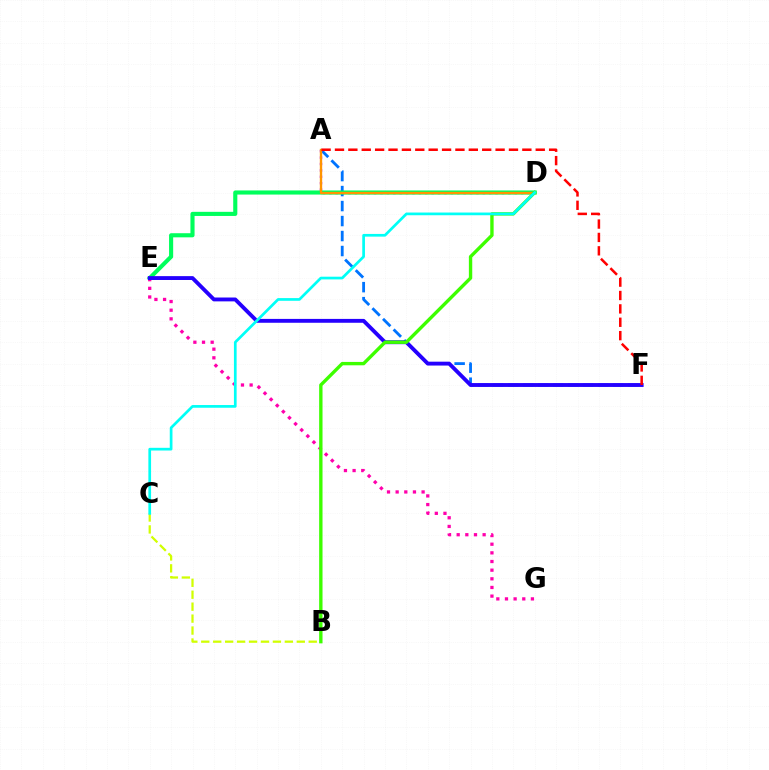{('A', 'F'): [{'color': '#0074ff', 'line_style': 'dashed', 'thickness': 2.04}, {'color': '#ff0000', 'line_style': 'dashed', 'thickness': 1.82}], ('A', 'D'): [{'color': '#b900ff', 'line_style': 'dotted', 'thickness': 1.74}, {'color': '#ff9400', 'line_style': 'solid', 'thickness': 1.7}], ('D', 'E'): [{'color': '#00ff5c', 'line_style': 'solid', 'thickness': 2.96}], ('B', 'C'): [{'color': '#d1ff00', 'line_style': 'dashed', 'thickness': 1.62}], ('E', 'G'): [{'color': '#ff00ac', 'line_style': 'dotted', 'thickness': 2.35}], ('E', 'F'): [{'color': '#2500ff', 'line_style': 'solid', 'thickness': 2.78}], ('B', 'D'): [{'color': '#3dff00', 'line_style': 'solid', 'thickness': 2.43}], ('C', 'D'): [{'color': '#00fff6', 'line_style': 'solid', 'thickness': 1.95}]}